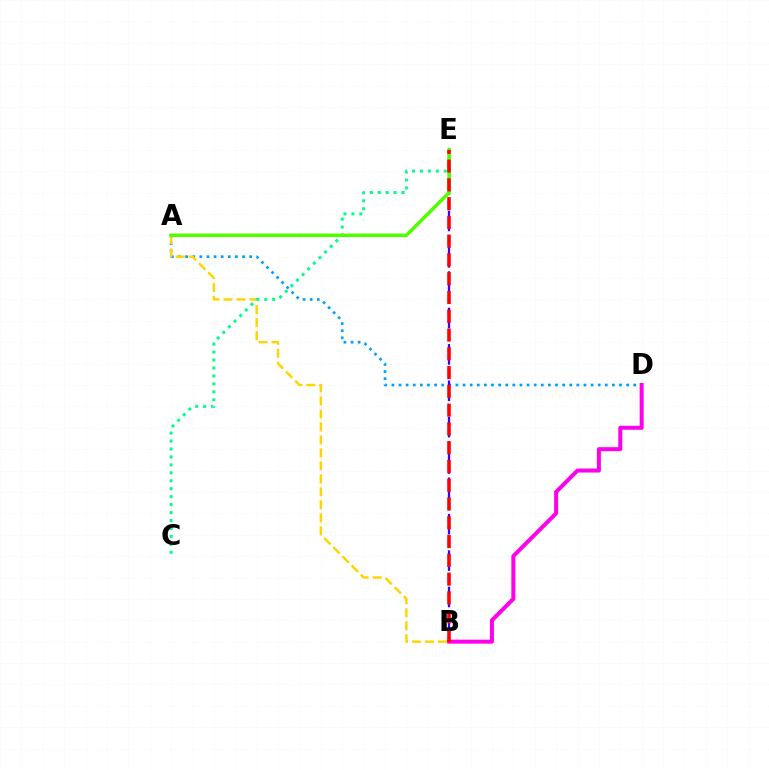{('A', 'D'): [{'color': '#009eff', 'line_style': 'dotted', 'thickness': 1.93}], ('A', 'B'): [{'color': '#ffd500', 'line_style': 'dashed', 'thickness': 1.76}], ('B', 'E'): [{'color': '#3700ff', 'line_style': 'dashed', 'thickness': 1.65}, {'color': '#ff0000', 'line_style': 'dashed', 'thickness': 2.55}], ('C', 'E'): [{'color': '#00ff86', 'line_style': 'dotted', 'thickness': 2.16}], ('A', 'E'): [{'color': '#4fff00', 'line_style': 'solid', 'thickness': 2.51}], ('B', 'D'): [{'color': '#ff00ed', 'line_style': 'solid', 'thickness': 2.88}]}